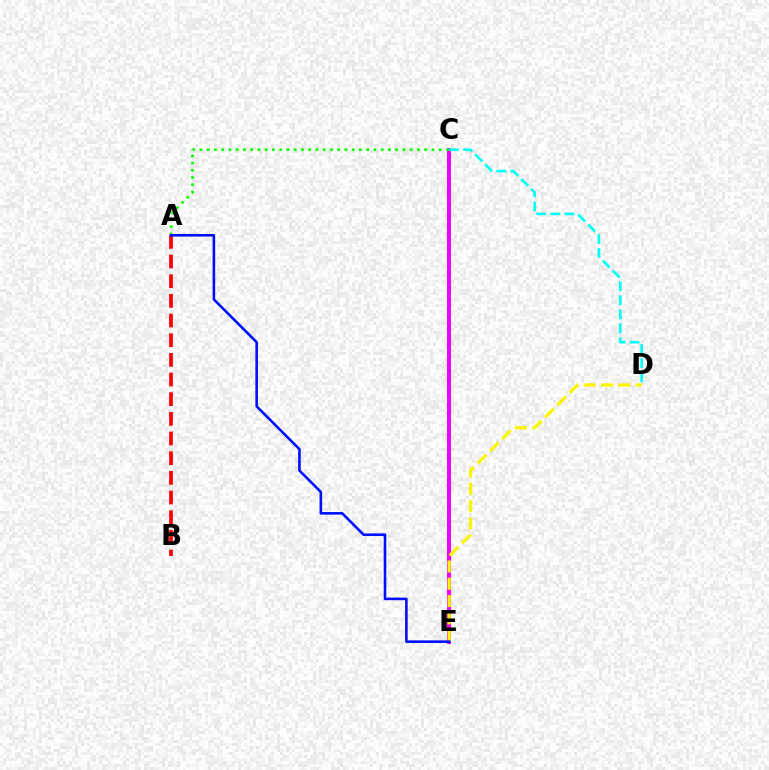{('C', 'E'): [{'color': '#ee00ff', 'line_style': 'solid', 'thickness': 2.92}], ('A', 'B'): [{'color': '#ff0000', 'line_style': 'dashed', 'thickness': 2.67}], ('A', 'C'): [{'color': '#08ff00', 'line_style': 'dotted', 'thickness': 1.97}], ('C', 'D'): [{'color': '#00fff6', 'line_style': 'dashed', 'thickness': 1.91}], ('D', 'E'): [{'color': '#fcf500', 'line_style': 'dashed', 'thickness': 2.35}], ('A', 'E'): [{'color': '#0010ff', 'line_style': 'solid', 'thickness': 1.88}]}